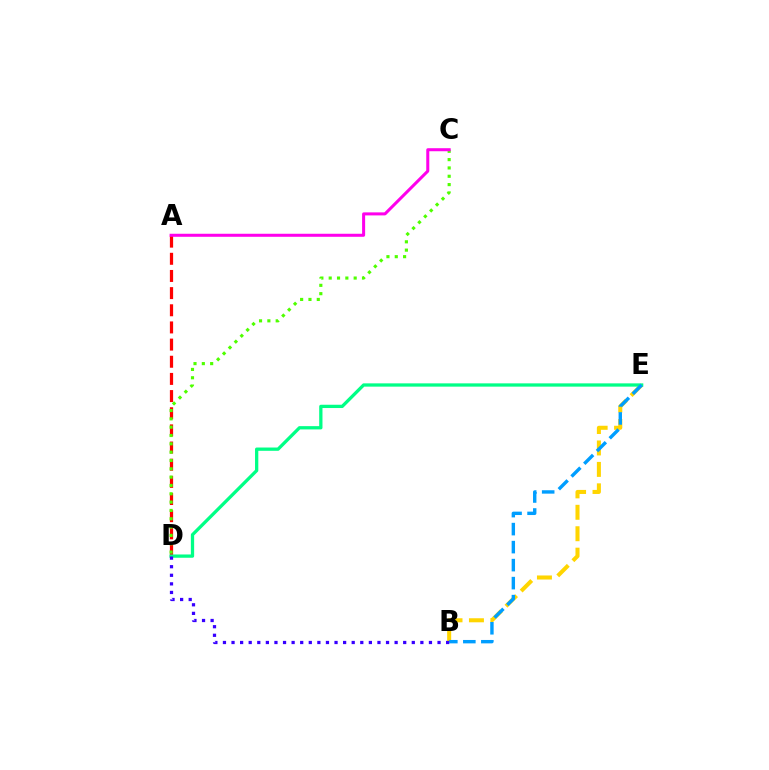{('A', 'D'): [{'color': '#ff0000', 'line_style': 'dashed', 'thickness': 2.33}], ('B', 'E'): [{'color': '#ffd500', 'line_style': 'dashed', 'thickness': 2.91}, {'color': '#009eff', 'line_style': 'dashed', 'thickness': 2.45}], ('D', 'E'): [{'color': '#00ff86', 'line_style': 'solid', 'thickness': 2.36}], ('C', 'D'): [{'color': '#4fff00', 'line_style': 'dotted', 'thickness': 2.26}], ('A', 'C'): [{'color': '#ff00ed', 'line_style': 'solid', 'thickness': 2.18}], ('B', 'D'): [{'color': '#3700ff', 'line_style': 'dotted', 'thickness': 2.33}]}